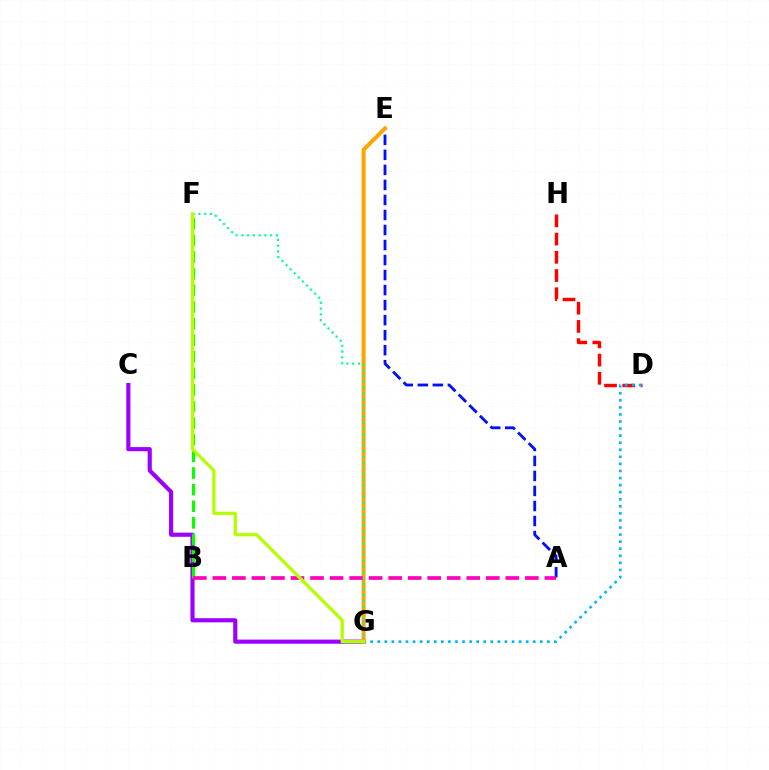{('D', 'H'): [{'color': '#ff0000', 'line_style': 'dashed', 'thickness': 2.48}], ('C', 'G'): [{'color': '#9b00ff', 'line_style': 'solid', 'thickness': 2.98}], ('A', 'E'): [{'color': '#0010ff', 'line_style': 'dashed', 'thickness': 2.04}], ('B', 'F'): [{'color': '#08ff00', 'line_style': 'dashed', 'thickness': 2.26}], ('D', 'G'): [{'color': '#00b5ff', 'line_style': 'dotted', 'thickness': 1.92}], ('E', 'G'): [{'color': '#ffa500', 'line_style': 'solid', 'thickness': 2.87}], ('A', 'B'): [{'color': '#ff00bd', 'line_style': 'dashed', 'thickness': 2.65}], ('F', 'G'): [{'color': '#00ff9d', 'line_style': 'dotted', 'thickness': 1.57}, {'color': '#b3ff00', 'line_style': 'solid', 'thickness': 2.36}]}